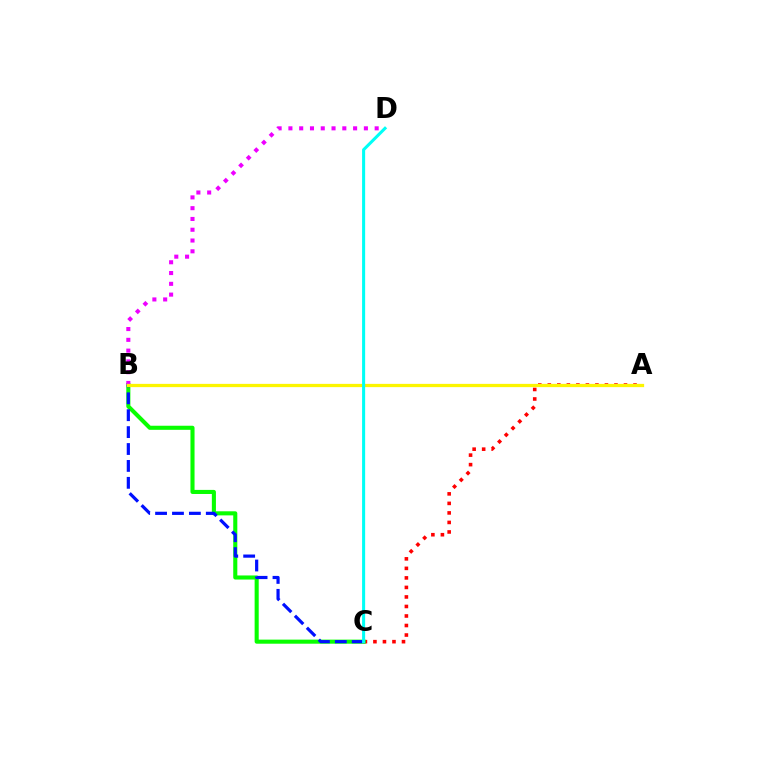{('A', 'C'): [{'color': '#ff0000', 'line_style': 'dotted', 'thickness': 2.59}], ('B', 'C'): [{'color': '#08ff00', 'line_style': 'solid', 'thickness': 2.94}, {'color': '#0010ff', 'line_style': 'dashed', 'thickness': 2.3}], ('B', 'D'): [{'color': '#ee00ff', 'line_style': 'dotted', 'thickness': 2.93}], ('A', 'B'): [{'color': '#fcf500', 'line_style': 'solid', 'thickness': 2.34}], ('C', 'D'): [{'color': '#00fff6', 'line_style': 'solid', 'thickness': 2.2}]}